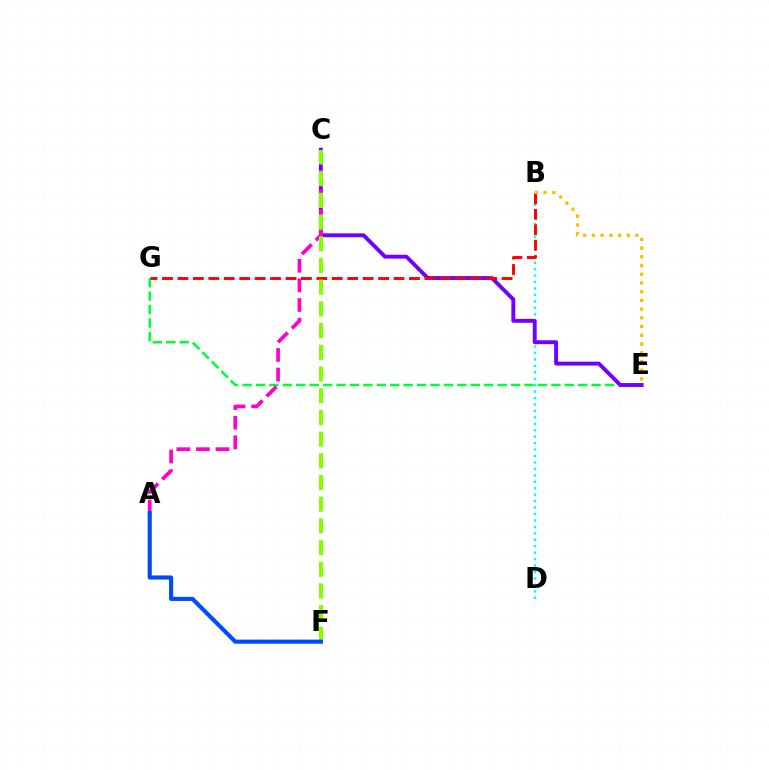{('B', 'D'): [{'color': '#00fff6', 'line_style': 'dotted', 'thickness': 1.75}], ('E', 'G'): [{'color': '#00ff39', 'line_style': 'dashed', 'thickness': 1.82}], ('C', 'E'): [{'color': '#7200ff', 'line_style': 'solid', 'thickness': 2.81}], ('B', 'G'): [{'color': '#ff0000', 'line_style': 'dashed', 'thickness': 2.1}], ('A', 'C'): [{'color': '#ff00cf', 'line_style': 'dashed', 'thickness': 2.66}], ('C', 'F'): [{'color': '#84ff00', 'line_style': 'dashed', 'thickness': 2.95}], ('B', 'E'): [{'color': '#ffbd00', 'line_style': 'dotted', 'thickness': 2.37}], ('A', 'F'): [{'color': '#004bff', 'line_style': 'solid', 'thickness': 2.97}]}